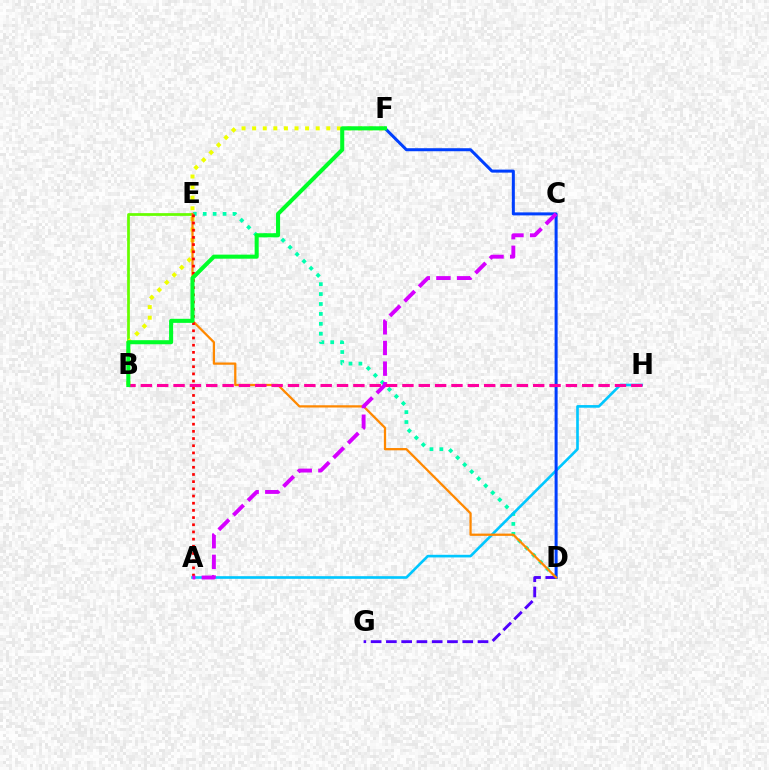{('B', 'E'): [{'color': '#66ff00', 'line_style': 'solid', 'thickness': 1.97}], ('D', 'E'): [{'color': '#00ffaf', 'line_style': 'dotted', 'thickness': 2.69}, {'color': '#ff8800', 'line_style': 'solid', 'thickness': 1.63}], ('A', 'H'): [{'color': '#00c7ff', 'line_style': 'solid', 'thickness': 1.9}], ('D', 'G'): [{'color': '#4f00ff', 'line_style': 'dashed', 'thickness': 2.07}], ('D', 'F'): [{'color': '#003fff', 'line_style': 'solid', 'thickness': 2.17}], ('B', 'F'): [{'color': '#eeff00', 'line_style': 'dotted', 'thickness': 2.88}, {'color': '#00ff27', 'line_style': 'solid', 'thickness': 2.92}], ('A', 'E'): [{'color': '#ff0000', 'line_style': 'dotted', 'thickness': 1.95}], ('A', 'C'): [{'color': '#d600ff', 'line_style': 'dashed', 'thickness': 2.81}], ('B', 'H'): [{'color': '#ff00a0', 'line_style': 'dashed', 'thickness': 2.22}]}